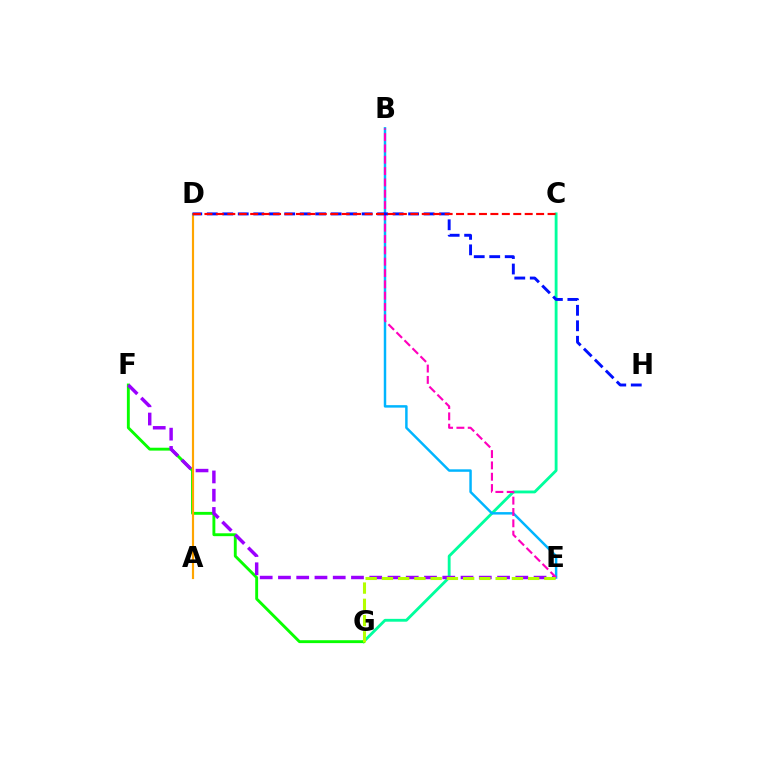{('C', 'G'): [{'color': '#00ff9d', 'line_style': 'solid', 'thickness': 2.05}], ('F', 'G'): [{'color': '#08ff00', 'line_style': 'solid', 'thickness': 2.08}], ('E', 'F'): [{'color': '#9b00ff', 'line_style': 'dashed', 'thickness': 2.48}], ('B', 'E'): [{'color': '#00b5ff', 'line_style': 'solid', 'thickness': 1.78}, {'color': '#ff00bd', 'line_style': 'dashed', 'thickness': 1.54}], ('A', 'D'): [{'color': '#ffa500', 'line_style': 'solid', 'thickness': 1.56}], ('E', 'G'): [{'color': '#b3ff00', 'line_style': 'dashed', 'thickness': 2.21}], ('D', 'H'): [{'color': '#0010ff', 'line_style': 'dashed', 'thickness': 2.1}], ('C', 'D'): [{'color': '#ff0000', 'line_style': 'dashed', 'thickness': 1.55}]}